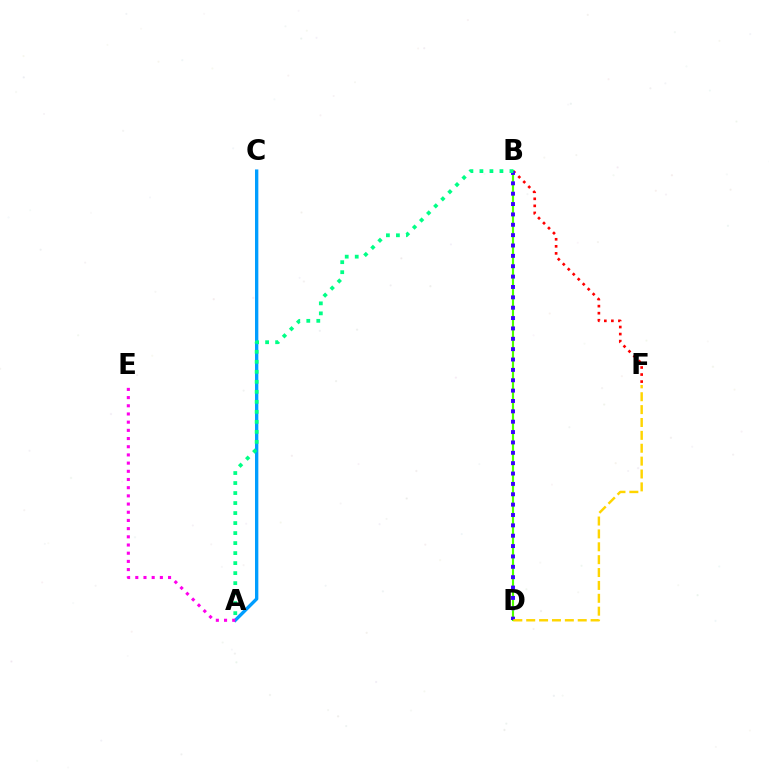{('B', 'D'): [{'color': '#4fff00', 'line_style': 'solid', 'thickness': 1.55}, {'color': '#3700ff', 'line_style': 'dotted', 'thickness': 2.82}], ('B', 'F'): [{'color': '#ff0000', 'line_style': 'dotted', 'thickness': 1.91}], ('A', 'C'): [{'color': '#009eff', 'line_style': 'solid', 'thickness': 2.41}], ('A', 'E'): [{'color': '#ff00ed', 'line_style': 'dotted', 'thickness': 2.23}], ('D', 'F'): [{'color': '#ffd500', 'line_style': 'dashed', 'thickness': 1.75}], ('A', 'B'): [{'color': '#00ff86', 'line_style': 'dotted', 'thickness': 2.72}]}